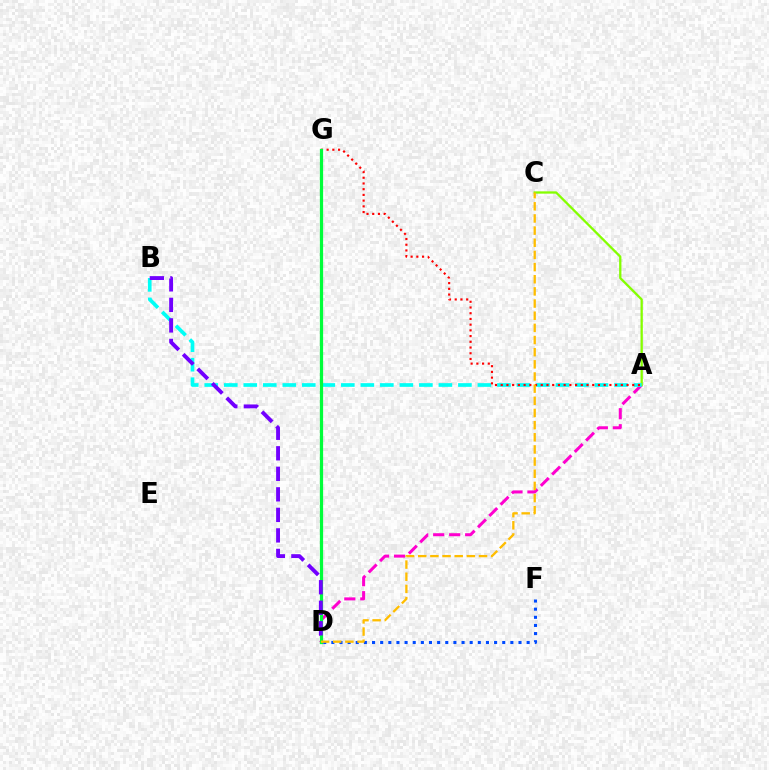{('A', 'D'): [{'color': '#ff00cf', 'line_style': 'dashed', 'thickness': 2.17}], ('A', 'C'): [{'color': '#84ff00', 'line_style': 'solid', 'thickness': 1.65}], ('A', 'B'): [{'color': '#00fff6', 'line_style': 'dashed', 'thickness': 2.65}], ('A', 'G'): [{'color': '#ff0000', 'line_style': 'dotted', 'thickness': 1.55}], ('D', 'G'): [{'color': '#00ff39', 'line_style': 'solid', 'thickness': 2.32}], ('B', 'D'): [{'color': '#7200ff', 'line_style': 'dashed', 'thickness': 2.79}], ('D', 'F'): [{'color': '#004bff', 'line_style': 'dotted', 'thickness': 2.21}], ('C', 'D'): [{'color': '#ffbd00', 'line_style': 'dashed', 'thickness': 1.65}]}